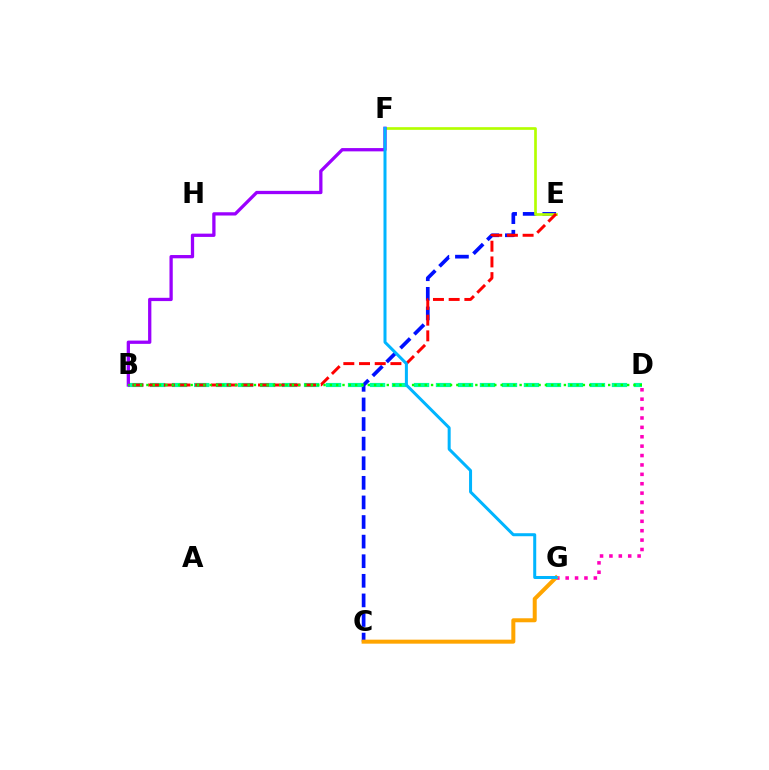{('C', 'E'): [{'color': '#0010ff', 'line_style': 'dashed', 'thickness': 2.66}], ('D', 'G'): [{'color': '#ff00bd', 'line_style': 'dotted', 'thickness': 2.55}], ('C', 'G'): [{'color': '#ffa500', 'line_style': 'solid', 'thickness': 2.88}], ('E', 'F'): [{'color': '#b3ff00', 'line_style': 'solid', 'thickness': 1.93}], ('B', 'D'): [{'color': '#00ff9d', 'line_style': 'dashed', 'thickness': 2.99}, {'color': '#08ff00', 'line_style': 'dotted', 'thickness': 1.72}], ('B', 'E'): [{'color': '#ff0000', 'line_style': 'dashed', 'thickness': 2.13}], ('B', 'F'): [{'color': '#9b00ff', 'line_style': 'solid', 'thickness': 2.36}], ('F', 'G'): [{'color': '#00b5ff', 'line_style': 'solid', 'thickness': 2.17}]}